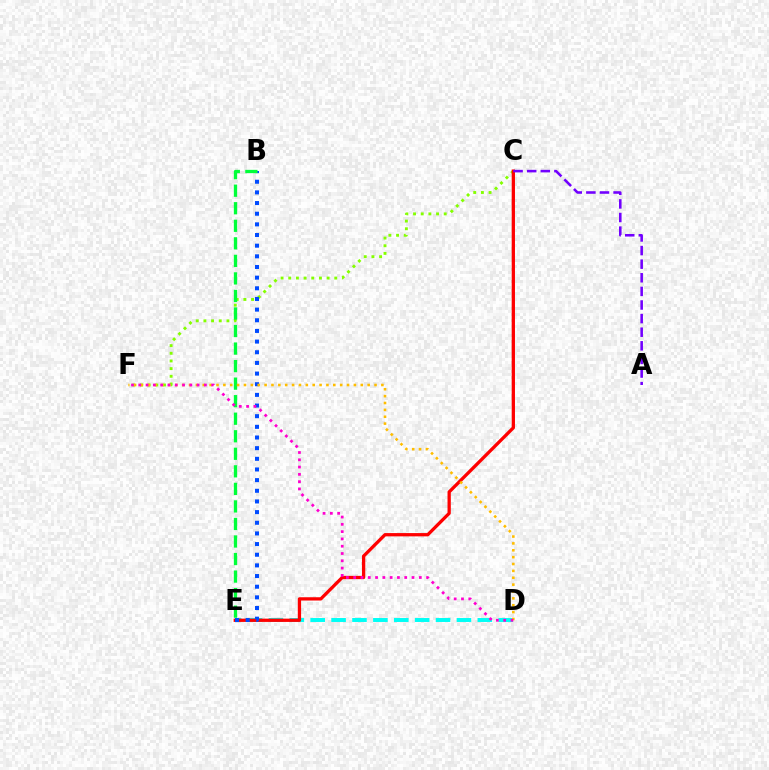{('C', 'F'): [{'color': '#84ff00', 'line_style': 'dotted', 'thickness': 2.08}], ('D', 'E'): [{'color': '#00fff6', 'line_style': 'dashed', 'thickness': 2.84}], ('C', 'E'): [{'color': '#ff0000', 'line_style': 'solid', 'thickness': 2.37}], ('B', 'E'): [{'color': '#004bff', 'line_style': 'dotted', 'thickness': 2.9}, {'color': '#00ff39', 'line_style': 'dashed', 'thickness': 2.38}], ('D', 'F'): [{'color': '#ffbd00', 'line_style': 'dotted', 'thickness': 1.87}, {'color': '#ff00cf', 'line_style': 'dotted', 'thickness': 1.98}], ('A', 'C'): [{'color': '#7200ff', 'line_style': 'dashed', 'thickness': 1.85}]}